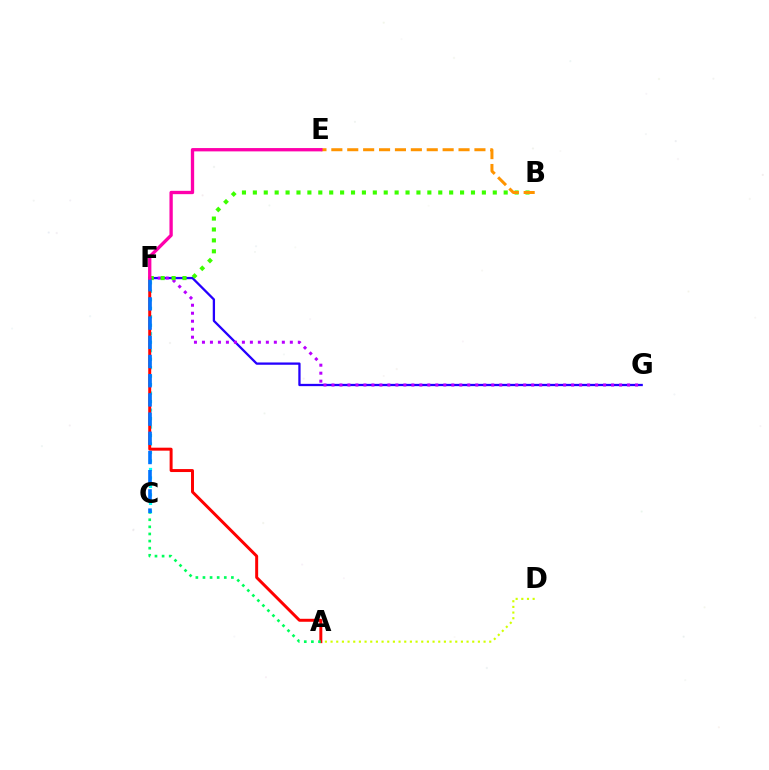{('C', 'F'): [{'color': '#00fff6', 'line_style': 'dotted', 'thickness': 2.3}, {'color': '#0074ff', 'line_style': 'dashed', 'thickness': 2.61}], ('F', 'G'): [{'color': '#2500ff', 'line_style': 'solid', 'thickness': 1.65}, {'color': '#b900ff', 'line_style': 'dotted', 'thickness': 2.17}], ('A', 'D'): [{'color': '#d1ff00', 'line_style': 'dotted', 'thickness': 1.54}], ('A', 'F'): [{'color': '#ff0000', 'line_style': 'solid', 'thickness': 2.14}], ('B', 'F'): [{'color': '#3dff00', 'line_style': 'dotted', 'thickness': 2.96}], ('A', 'C'): [{'color': '#00ff5c', 'line_style': 'dotted', 'thickness': 1.93}], ('B', 'E'): [{'color': '#ff9400', 'line_style': 'dashed', 'thickness': 2.16}], ('E', 'F'): [{'color': '#ff00ac', 'line_style': 'solid', 'thickness': 2.39}]}